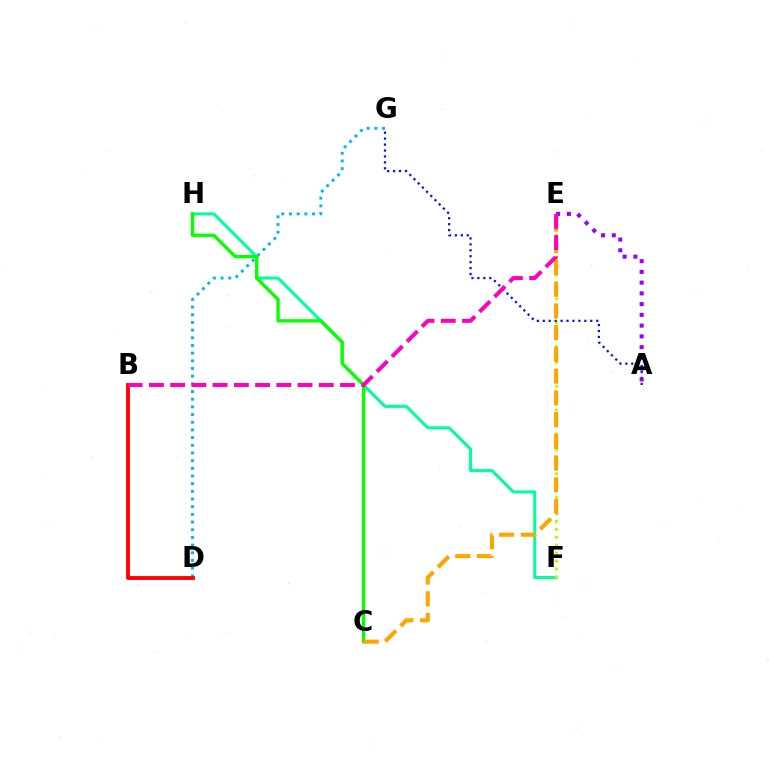{('D', 'G'): [{'color': '#00b5ff', 'line_style': 'dotted', 'thickness': 2.09}], ('F', 'H'): [{'color': '#00ff9d', 'line_style': 'solid', 'thickness': 2.17}], ('E', 'F'): [{'color': '#b3ff00', 'line_style': 'dotted', 'thickness': 2.16}], ('C', 'H'): [{'color': '#08ff00', 'line_style': 'solid', 'thickness': 2.39}], ('B', 'D'): [{'color': '#ff0000', 'line_style': 'solid', 'thickness': 2.77}], ('A', 'G'): [{'color': '#0010ff', 'line_style': 'dotted', 'thickness': 1.61}], ('C', 'E'): [{'color': '#ffa500', 'line_style': 'dashed', 'thickness': 2.95}], ('A', 'E'): [{'color': '#9b00ff', 'line_style': 'dotted', 'thickness': 2.92}], ('B', 'E'): [{'color': '#ff00bd', 'line_style': 'dashed', 'thickness': 2.88}]}